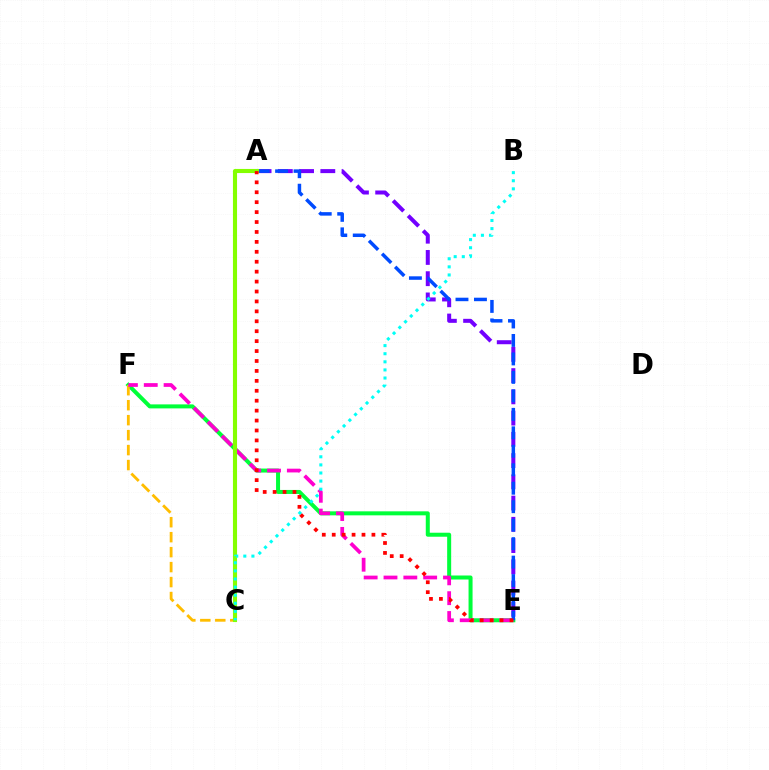{('E', 'F'): [{'color': '#00ff39', 'line_style': 'solid', 'thickness': 2.88}, {'color': '#ff00cf', 'line_style': 'dashed', 'thickness': 2.69}], ('A', 'E'): [{'color': '#7200ff', 'line_style': 'dashed', 'thickness': 2.89}, {'color': '#004bff', 'line_style': 'dashed', 'thickness': 2.51}, {'color': '#ff0000', 'line_style': 'dotted', 'thickness': 2.7}], ('C', 'F'): [{'color': '#ffbd00', 'line_style': 'dashed', 'thickness': 2.03}], ('A', 'C'): [{'color': '#84ff00', 'line_style': 'solid', 'thickness': 2.96}], ('B', 'C'): [{'color': '#00fff6', 'line_style': 'dotted', 'thickness': 2.2}]}